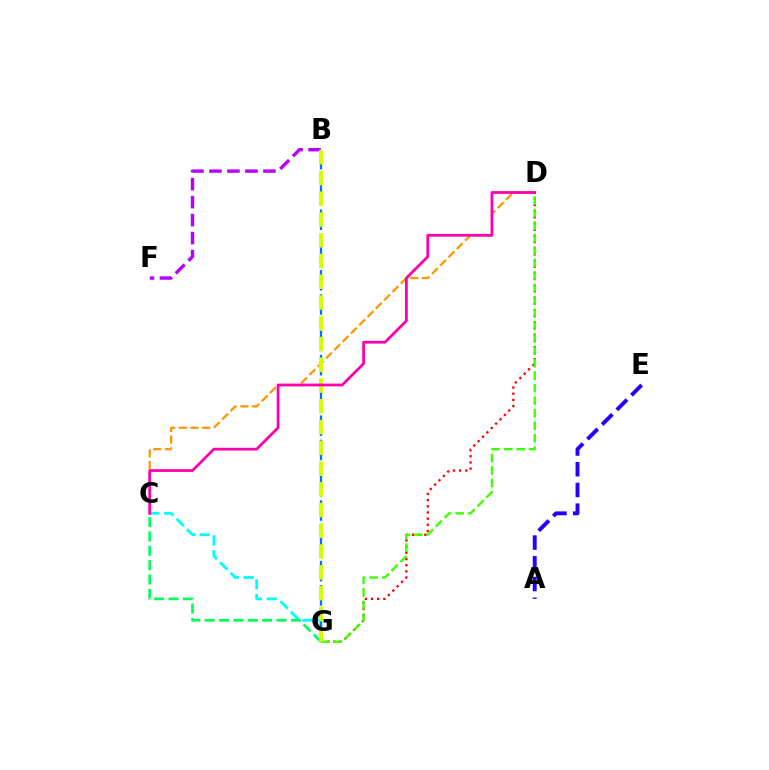{('C', 'G'): [{'color': '#00fff6', 'line_style': 'dashed', 'thickness': 2.01}, {'color': '#00ff5c', 'line_style': 'dashed', 'thickness': 1.95}], ('A', 'E'): [{'color': '#2500ff', 'line_style': 'dashed', 'thickness': 2.81}], ('D', 'G'): [{'color': '#ff0000', 'line_style': 'dotted', 'thickness': 1.68}, {'color': '#3dff00', 'line_style': 'dashed', 'thickness': 1.7}], ('C', 'D'): [{'color': '#ff9400', 'line_style': 'dashed', 'thickness': 1.59}, {'color': '#ff00ac', 'line_style': 'solid', 'thickness': 1.99}], ('B', 'F'): [{'color': '#b900ff', 'line_style': 'dashed', 'thickness': 2.44}], ('B', 'G'): [{'color': '#0074ff', 'line_style': 'dashed', 'thickness': 1.65}, {'color': '#d1ff00', 'line_style': 'dashed', 'thickness': 2.82}]}